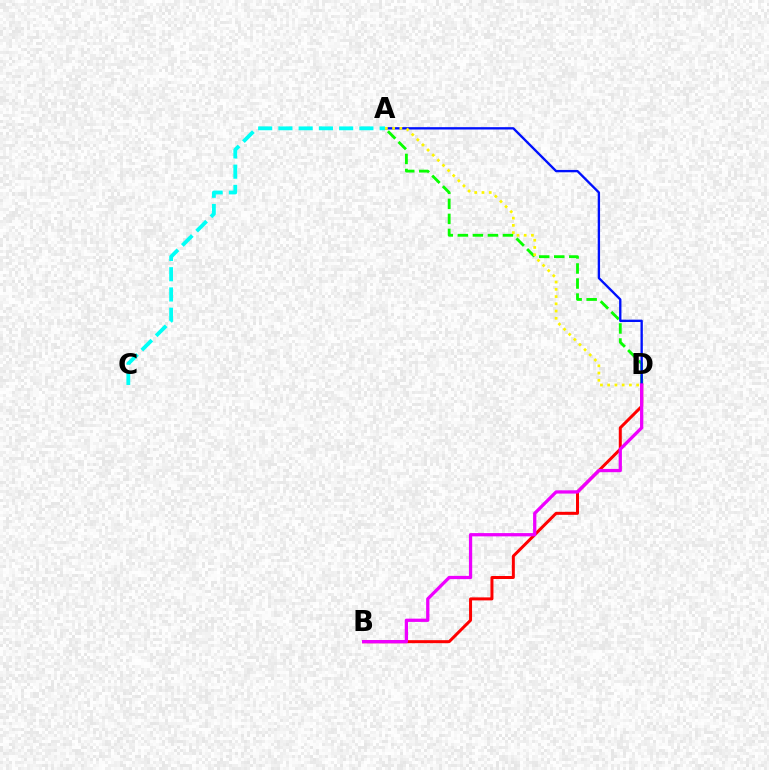{('A', 'D'): [{'color': '#08ff00', 'line_style': 'dashed', 'thickness': 2.04}, {'color': '#0010ff', 'line_style': 'solid', 'thickness': 1.69}, {'color': '#fcf500', 'line_style': 'dotted', 'thickness': 1.97}], ('B', 'D'): [{'color': '#ff0000', 'line_style': 'solid', 'thickness': 2.16}, {'color': '#ee00ff', 'line_style': 'solid', 'thickness': 2.35}], ('A', 'C'): [{'color': '#00fff6', 'line_style': 'dashed', 'thickness': 2.75}]}